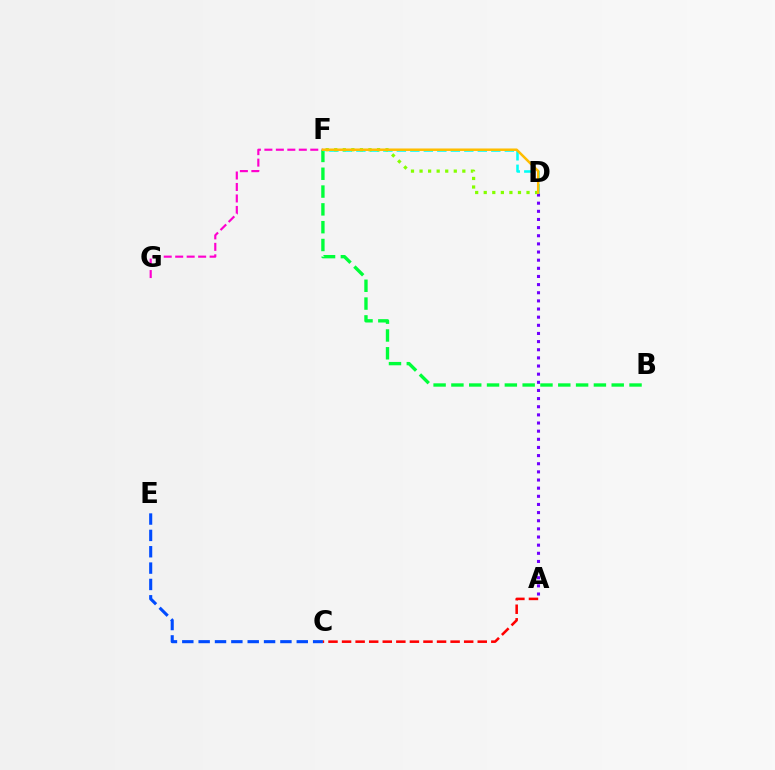{('A', 'D'): [{'color': '#7200ff', 'line_style': 'dotted', 'thickness': 2.21}], ('B', 'F'): [{'color': '#00ff39', 'line_style': 'dashed', 'thickness': 2.42}], ('F', 'G'): [{'color': '#ff00cf', 'line_style': 'dashed', 'thickness': 1.56}], ('C', 'E'): [{'color': '#004bff', 'line_style': 'dashed', 'thickness': 2.22}], ('D', 'F'): [{'color': '#00fff6', 'line_style': 'dashed', 'thickness': 1.83}, {'color': '#84ff00', 'line_style': 'dotted', 'thickness': 2.32}, {'color': '#ffbd00', 'line_style': 'solid', 'thickness': 1.79}], ('A', 'C'): [{'color': '#ff0000', 'line_style': 'dashed', 'thickness': 1.84}]}